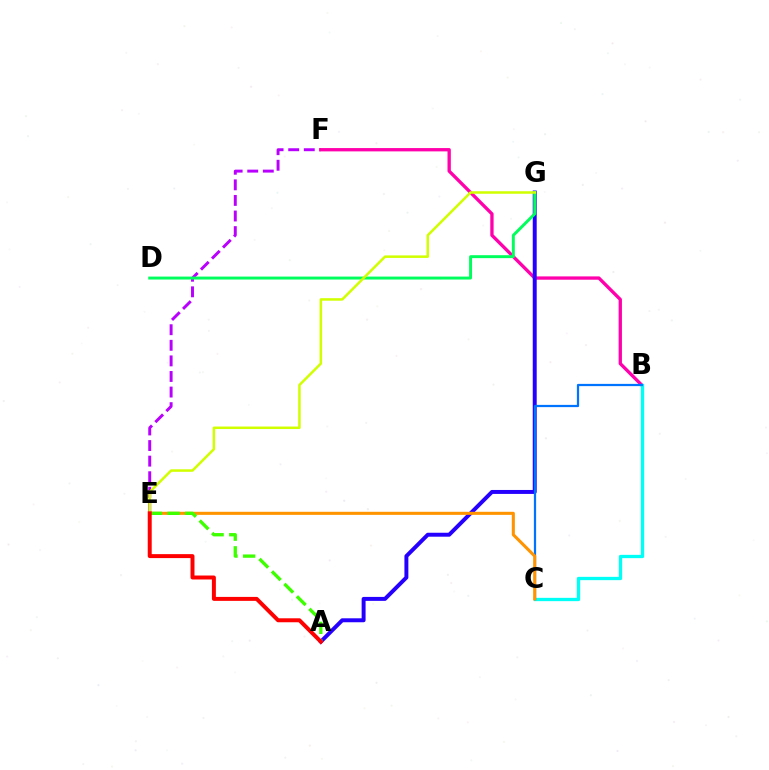{('E', 'F'): [{'color': '#b900ff', 'line_style': 'dashed', 'thickness': 2.12}], ('B', 'F'): [{'color': '#ff00ac', 'line_style': 'solid', 'thickness': 2.39}], ('B', 'C'): [{'color': '#00fff6', 'line_style': 'solid', 'thickness': 2.38}, {'color': '#0074ff', 'line_style': 'solid', 'thickness': 1.61}], ('A', 'G'): [{'color': '#2500ff', 'line_style': 'solid', 'thickness': 2.85}], ('C', 'E'): [{'color': '#ff9400', 'line_style': 'solid', 'thickness': 2.21}], ('D', 'G'): [{'color': '#00ff5c', 'line_style': 'solid', 'thickness': 2.12}], ('A', 'E'): [{'color': '#3dff00', 'line_style': 'dashed', 'thickness': 2.4}, {'color': '#ff0000', 'line_style': 'solid', 'thickness': 2.86}], ('E', 'G'): [{'color': '#d1ff00', 'line_style': 'solid', 'thickness': 1.81}]}